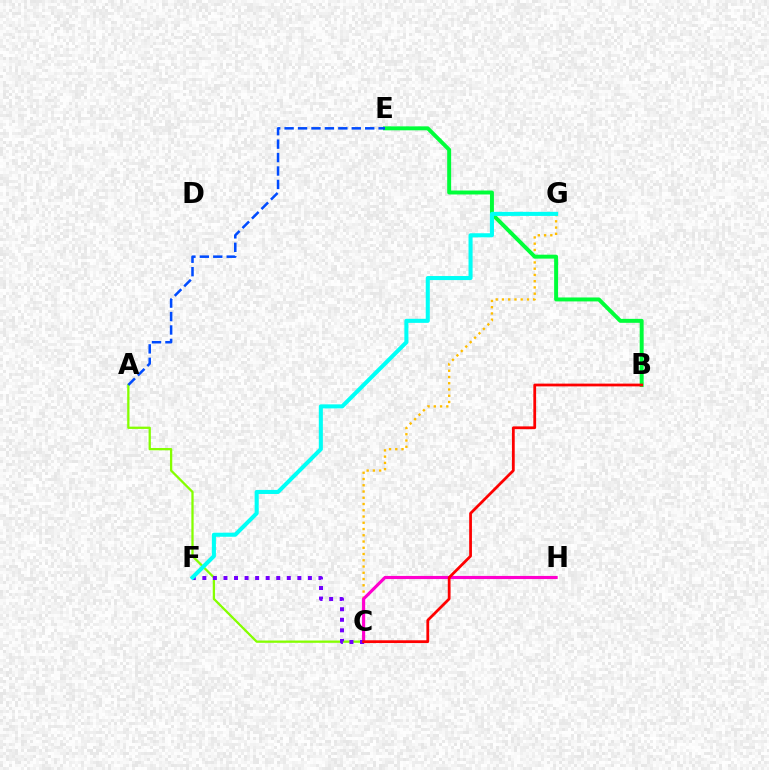{('A', 'C'): [{'color': '#84ff00', 'line_style': 'solid', 'thickness': 1.64}], ('C', 'G'): [{'color': '#ffbd00', 'line_style': 'dotted', 'thickness': 1.7}], ('C', 'H'): [{'color': '#ff00cf', 'line_style': 'solid', 'thickness': 2.25}], ('B', 'E'): [{'color': '#00ff39', 'line_style': 'solid', 'thickness': 2.84}], ('C', 'F'): [{'color': '#7200ff', 'line_style': 'dotted', 'thickness': 2.87}], ('A', 'E'): [{'color': '#004bff', 'line_style': 'dashed', 'thickness': 1.82}], ('F', 'G'): [{'color': '#00fff6', 'line_style': 'solid', 'thickness': 2.92}], ('B', 'C'): [{'color': '#ff0000', 'line_style': 'solid', 'thickness': 1.99}]}